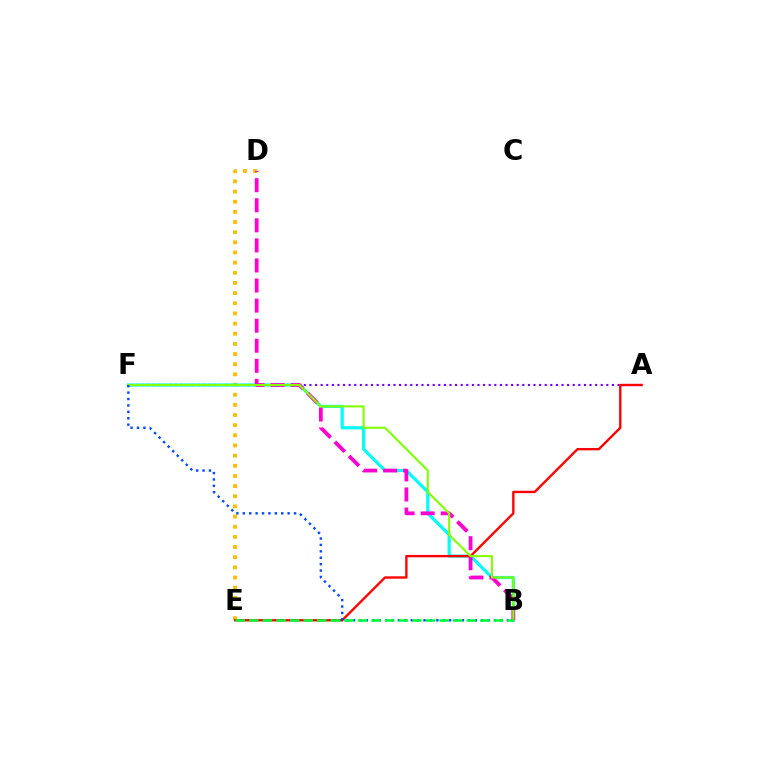{('D', 'E'): [{'color': '#ffbd00', 'line_style': 'dotted', 'thickness': 2.76}], ('B', 'F'): [{'color': '#00fff6', 'line_style': 'solid', 'thickness': 2.29}, {'color': '#84ff00', 'line_style': 'solid', 'thickness': 1.52}, {'color': '#004bff', 'line_style': 'dotted', 'thickness': 1.74}], ('B', 'D'): [{'color': '#ff00cf', 'line_style': 'dashed', 'thickness': 2.73}], ('A', 'F'): [{'color': '#7200ff', 'line_style': 'dotted', 'thickness': 1.52}], ('A', 'E'): [{'color': '#ff0000', 'line_style': 'solid', 'thickness': 1.7}], ('B', 'E'): [{'color': '#00ff39', 'line_style': 'dashed', 'thickness': 1.85}]}